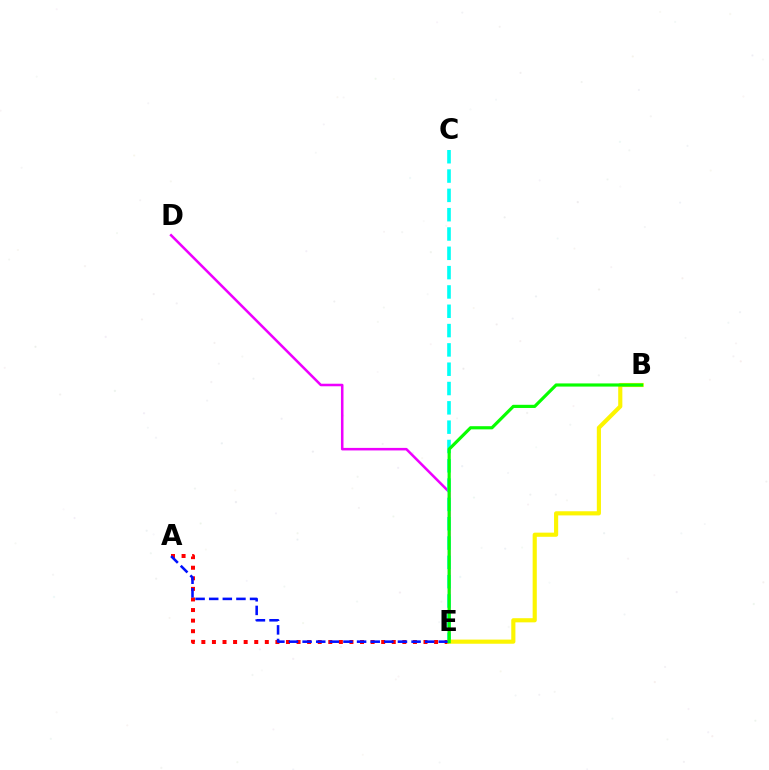{('A', 'E'): [{'color': '#ff0000', 'line_style': 'dotted', 'thickness': 2.87}, {'color': '#0010ff', 'line_style': 'dashed', 'thickness': 1.85}], ('D', 'E'): [{'color': '#ee00ff', 'line_style': 'solid', 'thickness': 1.83}], ('C', 'E'): [{'color': '#00fff6', 'line_style': 'dashed', 'thickness': 2.62}], ('B', 'E'): [{'color': '#fcf500', 'line_style': 'solid', 'thickness': 2.98}, {'color': '#08ff00', 'line_style': 'solid', 'thickness': 2.28}]}